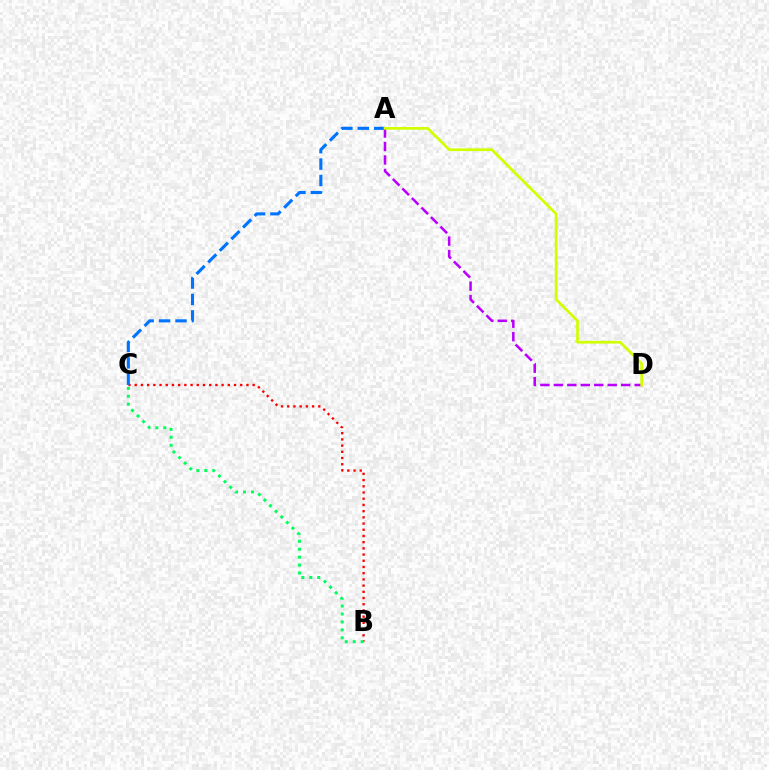{('B', 'C'): [{'color': '#ff0000', 'line_style': 'dotted', 'thickness': 1.69}, {'color': '#00ff5c', 'line_style': 'dotted', 'thickness': 2.15}], ('A', 'C'): [{'color': '#0074ff', 'line_style': 'dashed', 'thickness': 2.23}], ('A', 'D'): [{'color': '#b900ff', 'line_style': 'dashed', 'thickness': 1.83}, {'color': '#d1ff00', 'line_style': 'solid', 'thickness': 1.96}]}